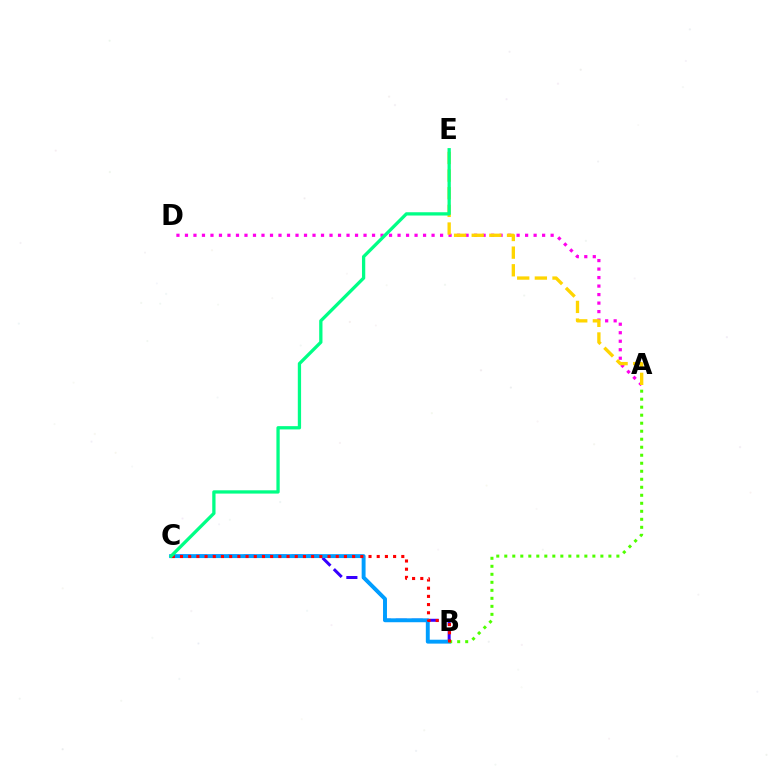{('B', 'C'): [{'color': '#3700ff', 'line_style': 'dashed', 'thickness': 2.16}, {'color': '#009eff', 'line_style': 'solid', 'thickness': 2.81}, {'color': '#ff0000', 'line_style': 'dotted', 'thickness': 2.23}], ('A', 'D'): [{'color': '#ff00ed', 'line_style': 'dotted', 'thickness': 2.31}], ('A', 'E'): [{'color': '#ffd500', 'line_style': 'dashed', 'thickness': 2.4}], ('A', 'B'): [{'color': '#4fff00', 'line_style': 'dotted', 'thickness': 2.18}], ('C', 'E'): [{'color': '#00ff86', 'line_style': 'solid', 'thickness': 2.36}]}